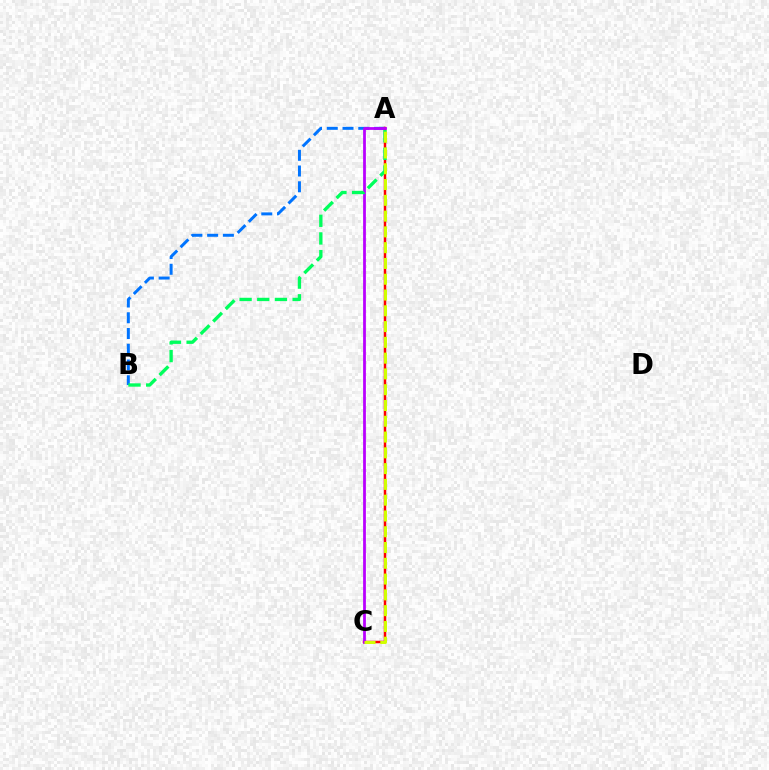{('A', 'B'): [{'color': '#0074ff', 'line_style': 'dashed', 'thickness': 2.14}, {'color': '#00ff5c', 'line_style': 'dashed', 'thickness': 2.4}], ('A', 'C'): [{'color': '#ff0000', 'line_style': 'solid', 'thickness': 1.79}, {'color': '#b900ff', 'line_style': 'solid', 'thickness': 2.0}, {'color': '#d1ff00', 'line_style': 'dashed', 'thickness': 2.14}]}